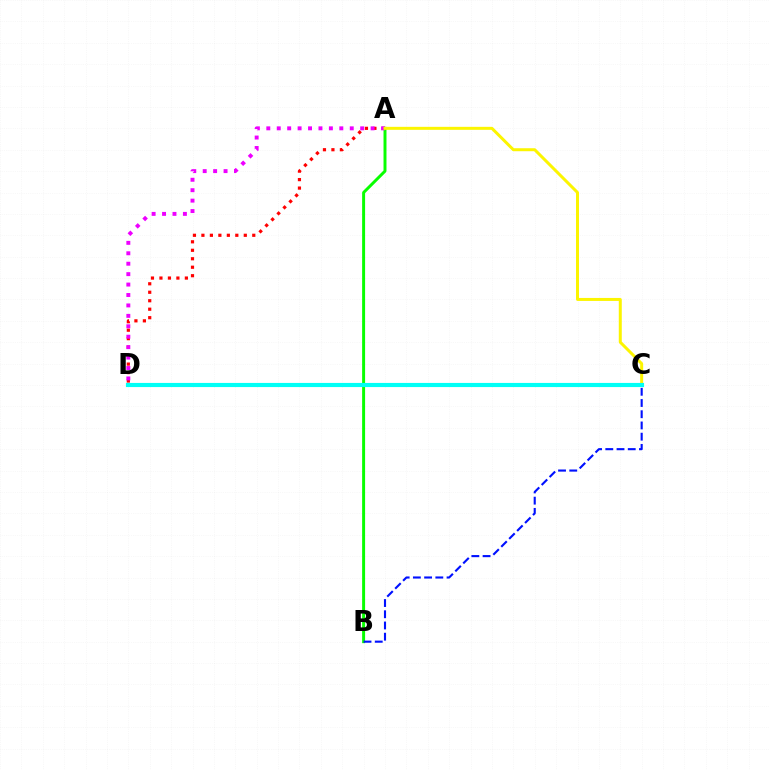{('A', 'B'): [{'color': '#08ff00', 'line_style': 'solid', 'thickness': 2.13}], ('A', 'D'): [{'color': '#ff0000', 'line_style': 'dotted', 'thickness': 2.3}, {'color': '#ee00ff', 'line_style': 'dotted', 'thickness': 2.83}], ('A', 'C'): [{'color': '#fcf500', 'line_style': 'solid', 'thickness': 2.15}], ('B', 'C'): [{'color': '#0010ff', 'line_style': 'dashed', 'thickness': 1.52}], ('C', 'D'): [{'color': '#00fff6', 'line_style': 'solid', 'thickness': 2.98}]}